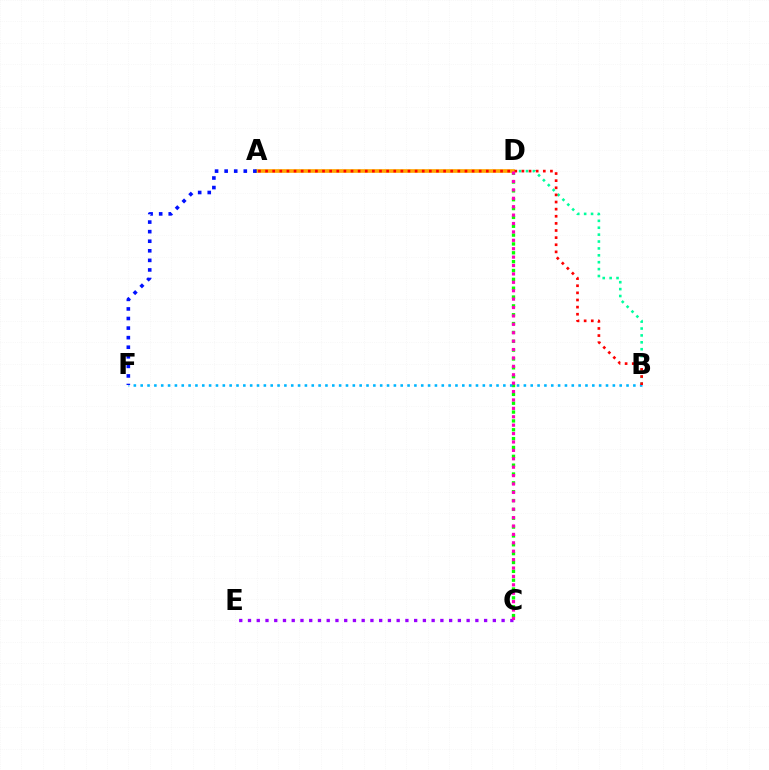{('B', 'D'): [{'color': '#00ff9d', 'line_style': 'dotted', 'thickness': 1.87}], ('A', 'D'): [{'color': '#b3ff00', 'line_style': 'dotted', 'thickness': 1.72}, {'color': '#ffa500', 'line_style': 'solid', 'thickness': 2.64}], ('C', 'D'): [{'color': '#08ff00', 'line_style': 'dotted', 'thickness': 2.4}, {'color': '#ff00bd', 'line_style': 'dotted', 'thickness': 2.28}], ('C', 'E'): [{'color': '#9b00ff', 'line_style': 'dotted', 'thickness': 2.38}], ('B', 'F'): [{'color': '#00b5ff', 'line_style': 'dotted', 'thickness': 1.86}], ('A', 'B'): [{'color': '#ff0000', 'line_style': 'dotted', 'thickness': 1.93}], ('A', 'F'): [{'color': '#0010ff', 'line_style': 'dotted', 'thickness': 2.6}]}